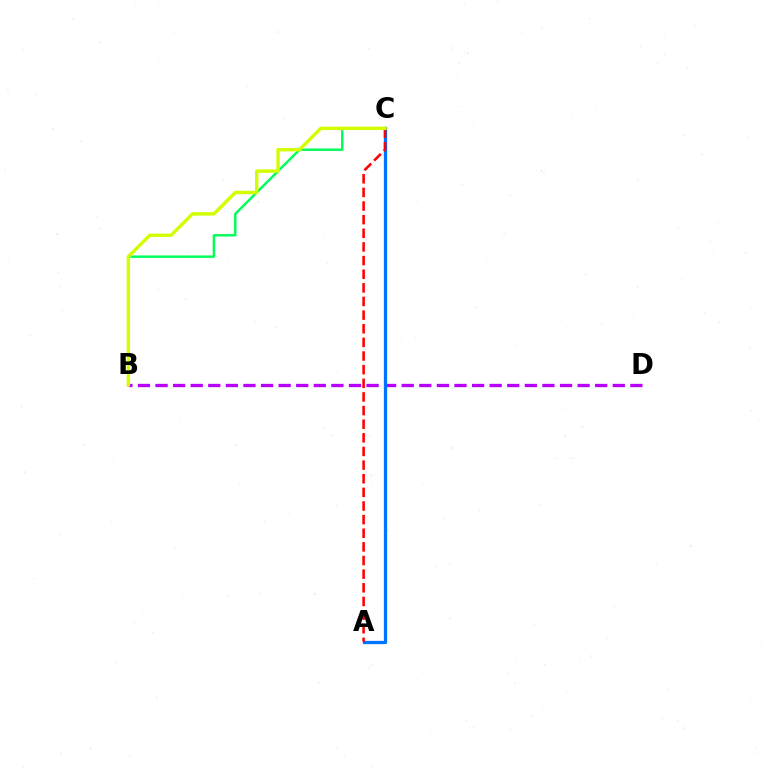{('B', 'C'): [{'color': '#00ff5c', 'line_style': 'solid', 'thickness': 1.76}, {'color': '#d1ff00', 'line_style': 'solid', 'thickness': 2.45}], ('B', 'D'): [{'color': '#b900ff', 'line_style': 'dashed', 'thickness': 2.39}], ('A', 'C'): [{'color': '#0074ff', 'line_style': 'solid', 'thickness': 2.35}, {'color': '#ff0000', 'line_style': 'dashed', 'thickness': 1.85}]}